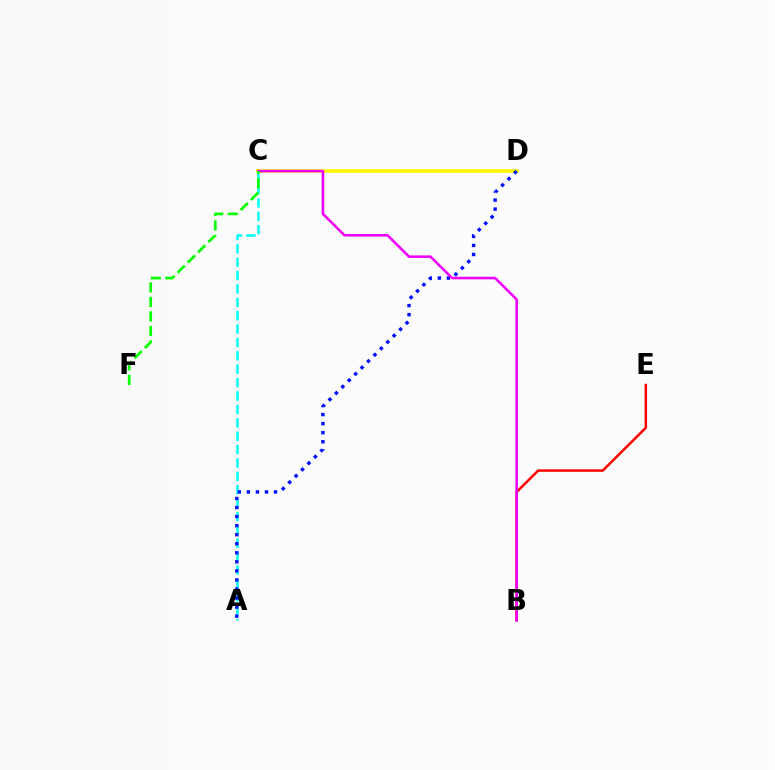{('A', 'C'): [{'color': '#00fff6', 'line_style': 'dashed', 'thickness': 1.82}], ('C', 'D'): [{'color': '#fcf500', 'line_style': 'solid', 'thickness': 2.57}], ('A', 'D'): [{'color': '#0010ff', 'line_style': 'dotted', 'thickness': 2.46}], ('B', 'E'): [{'color': '#ff0000', 'line_style': 'solid', 'thickness': 1.8}], ('B', 'C'): [{'color': '#ee00ff', 'line_style': 'solid', 'thickness': 1.84}], ('C', 'F'): [{'color': '#08ff00', 'line_style': 'dashed', 'thickness': 1.97}]}